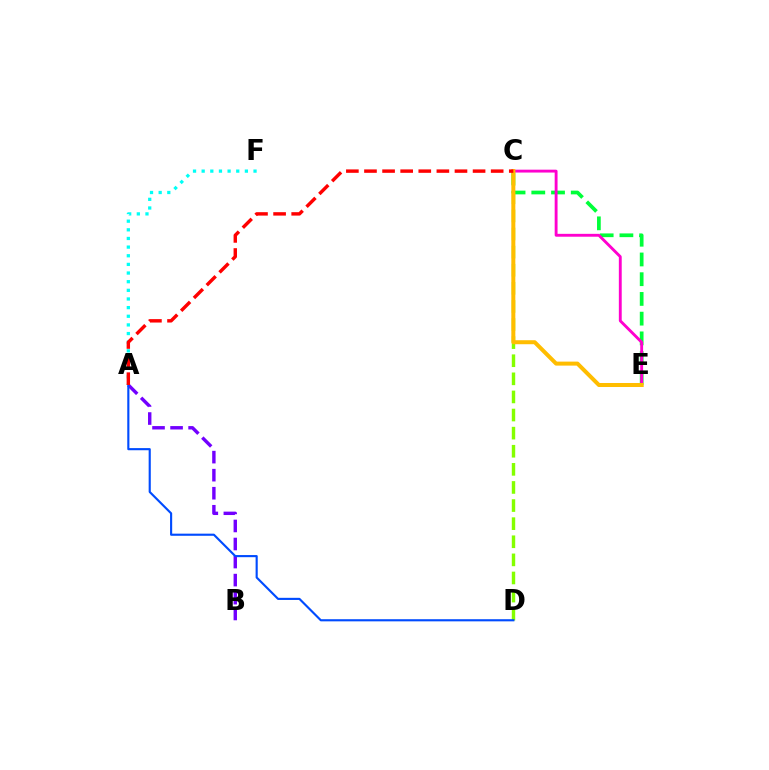{('A', 'B'): [{'color': '#7200ff', 'line_style': 'dashed', 'thickness': 2.45}], ('A', 'F'): [{'color': '#00fff6', 'line_style': 'dotted', 'thickness': 2.35}], ('C', 'E'): [{'color': '#00ff39', 'line_style': 'dashed', 'thickness': 2.68}, {'color': '#ff00cf', 'line_style': 'solid', 'thickness': 2.07}, {'color': '#ffbd00', 'line_style': 'solid', 'thickness': 2.88}], ('C', 'D'): [{'color': '#84ff00', 'line_style': 'dashed', 'thickness': 2.46}], ('A', 'D'): [{'color': '#004bff', 'line_style': 'solid', 'thickness': 1.53}], ('A', 'C'): [{'color': '#ff0000', 'line_style': 'dashed', 'thickness': 2.46}]}